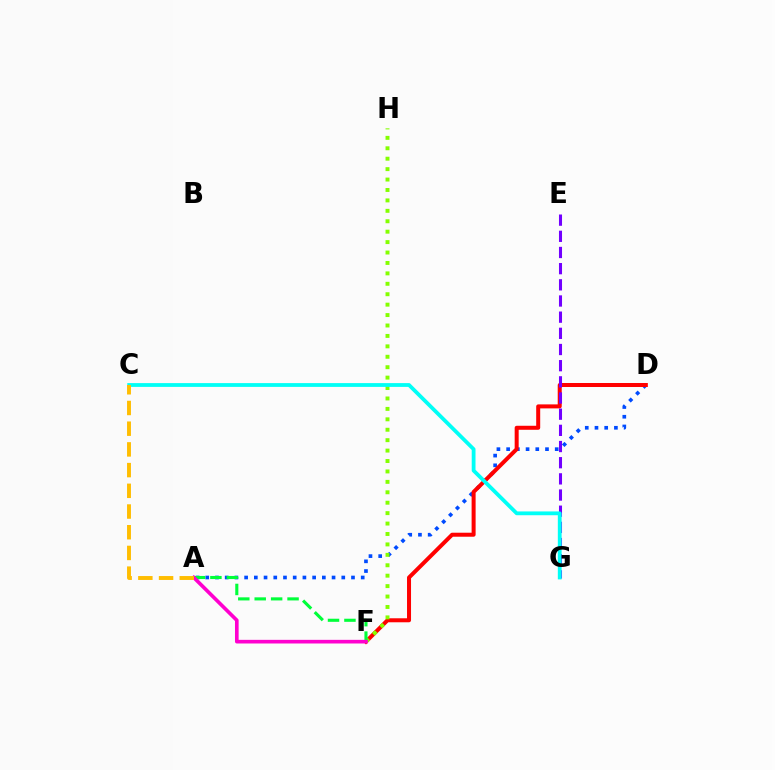{('A', 'D'): [{'color': '#004bff', 'line_style': 'dotted', 'thickness': 2.64}], ('D', 'F'): [{'color': '#ff0000', 'line_style': 'solid', 'thickness': 2.89}], ('F', 'H'): [{'color': '#84ff00', 'line_style': 'dotted', 'thickness': 2.83}], ('A', 'F'): [{'color': '#00ff39', 'line_style': 'dashed', 'thickness': 2.23}, {'color': '#ff00cf', 'line_style': 'solid', 'thickness': 2.62}], ('E', 'G'): [{'color': '#7200ff', 'line_style': 'dashed', 'thickness': 2.2}], ('C', 'G'): [{'color': '#00fff6', 'line_style': 'solid', 'thickness': 2.73}], ('A', 'C'): [{'color': '#ffbd00', 'line_style': 'dashed', 'thickness': 2.81}]}